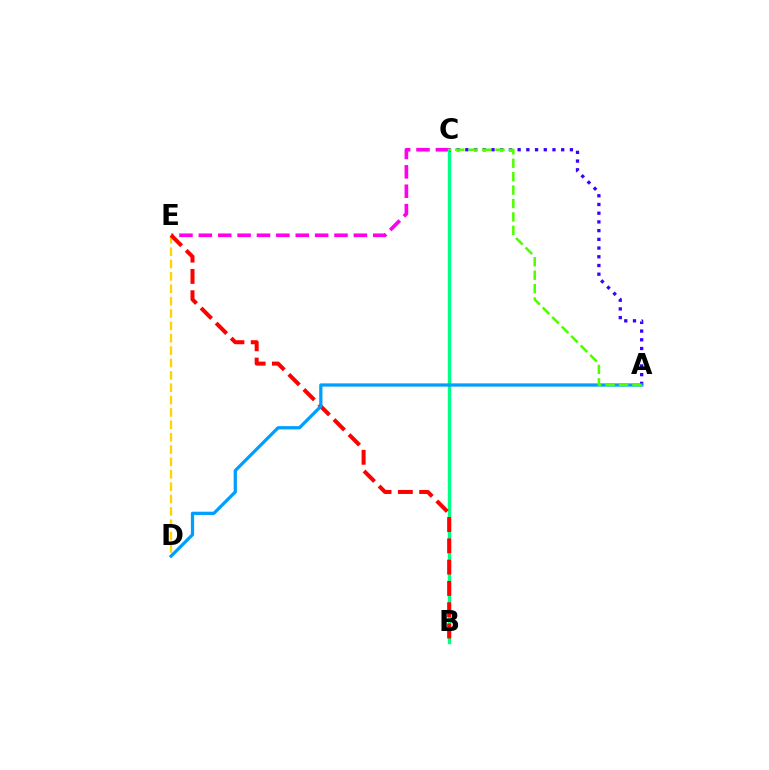{('C', 'E'): [{'color': '#ff00ed', 'line_style': 'dashed', 'thickness': 2.63}], ('B', 'C'): [{'color': '#00ff86', 'line_style': 'solid', 'thickness': 2.44}], ('A', 'C'): [{'color': '#3700ff', 'line_style': 'dotted', 'thickness': 2.37}, {'color': '#4fff00', 'line_style': 'dashed', 'thickness': 1.82}], ('D', 'E'): [{'color': '#ffd500', 'line_style': 'dashed', 'thickness': 1.68}], ('B', 'E'): [{'color': '#ff0000', 'line_style': 'dashed', 'thickness': 2.89}], ('A', 'D'): [{'color': '#009eff', 'line_style': 'solid', 'thickness': 2.34}]}